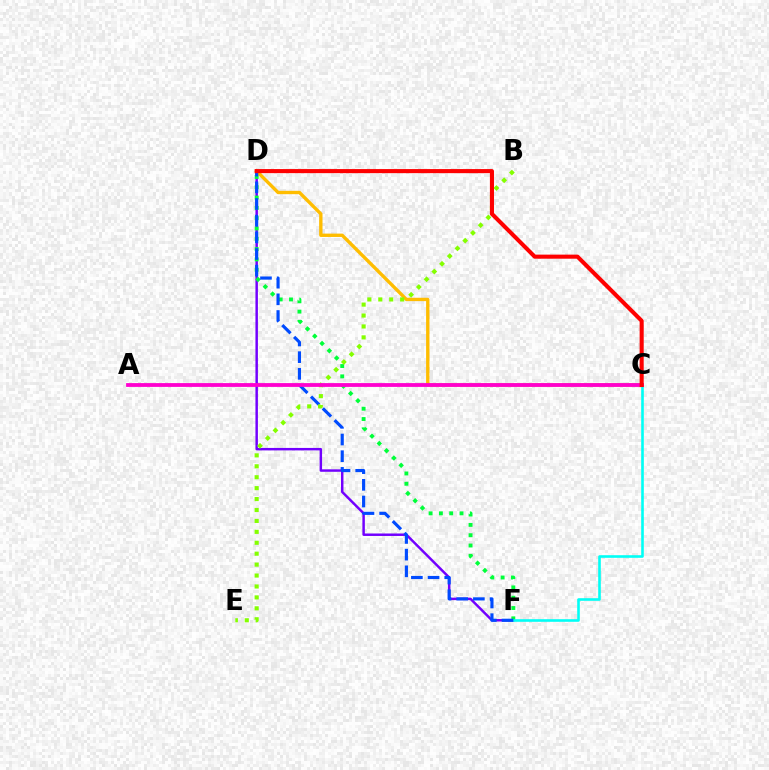{('D', 'F'): [{'color': '#7200ff', 'line_style': 'solid', 'thickness': 1.78}, {'color': '#00ff39', 'line_style': 'dotted', 'thickness': 2.8}, {'color': '#004bff', 'line_style': 'dashed', 'thickness': 2.27}], ('C', 'D'): [{'color': '#ffbd00', 'line_style': 'solid', 'thickness': 2.42}, {'color': '#ff0000', 'line_style': 'solid', 'thickness': 2.94}], ('C', 'F'): [{'color': '#00fff6', 'line_style': 'solid', 'thickness': 1.88}], ('B', 'E'): [{'color': '#84ff00', 'line_style': 'dotted', 'thickness': 2.97}], ('A', 'C'): [{'color': '#ff00cf', 'line_style': 'solid', 'thickness': 2.73}]}